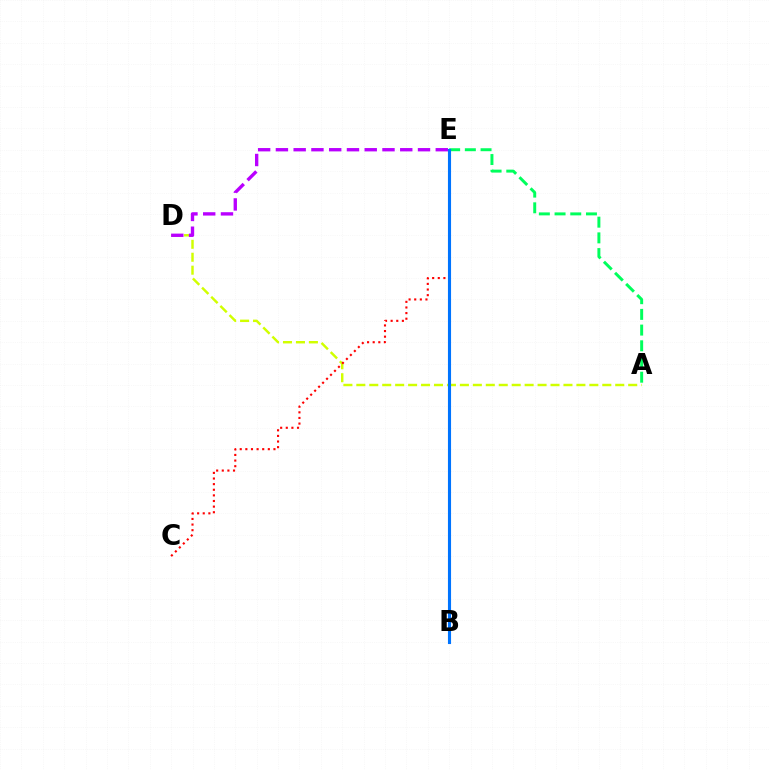{('A', 'E'): [{'color': '#00ff5c', 'line_style': 'dashed', 'thickness': 2.13}], ('A', 'D'): [{'color': '#d1ff00', 'line_style': 'dashed', 'thickness': 1.76}], ('D', 'E'): [{'color': '#b900ff', 'line_style': 'dashed', 'thickness': 2.41}], ('C', 'E'): [{'color': '#ff0000', 'line_style': 'dotted', 'thickness': 1.53}], ('B', 'E'): [{'color': '#0074ff', 'line_style': 'solid', 'thickness': 2.24}]}